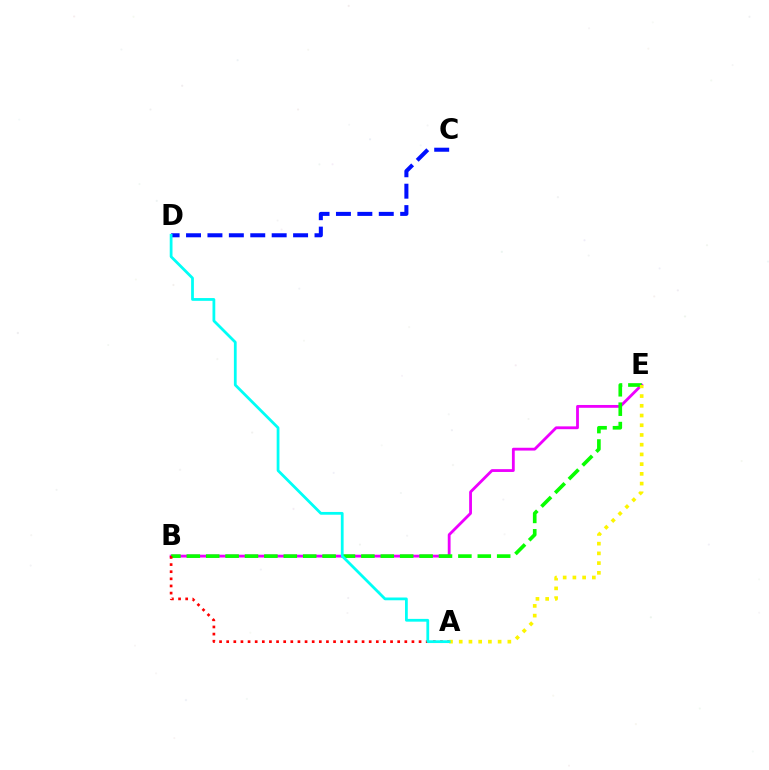{('B', 'E'): [{'color': '#ee00ff', 'line_style': 'solid', 'thickness': 2.03}, {'color': '#08ff00', 'line_style': 'dashed', 'thickness': 2.64}], ('A', 'E'): [{'color': '#fcf500', 'line_style': 'dotted', 'thickness': 2.64}], ('C', 'D'): [{'color': '#0010ff', 'line_style': 'dashed', 'thickness': 2.91}], ('A', 'B'): [{'color': '#ff0000', 'line_style': 'dotted', 'thickness': 1.94}], ('A', 'D'): [{'color': '#00fff6', 'line_style': 'solid', 'thickness': 1.99}]}